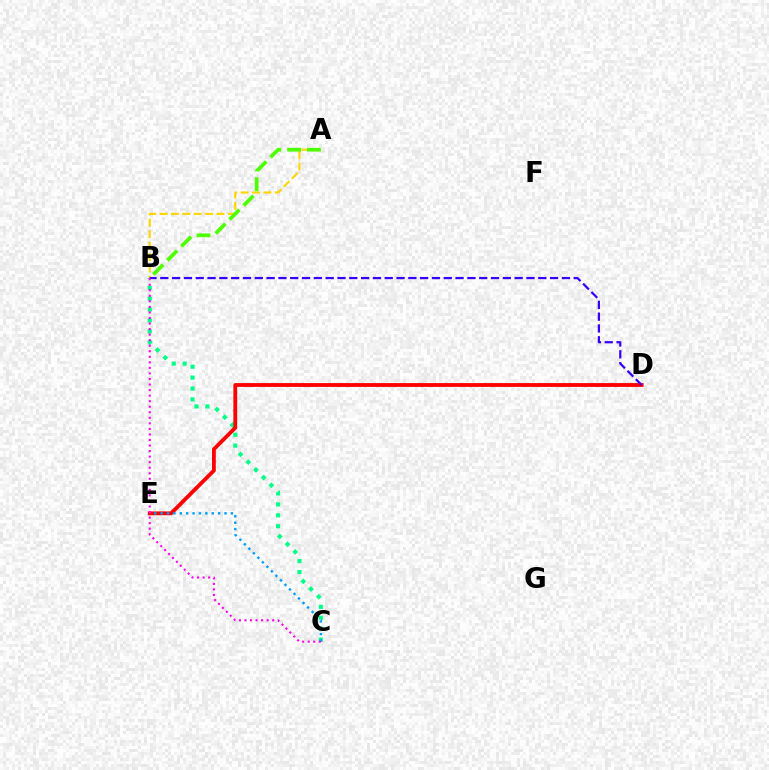{('A', 'B'): [{'color': '#ffd500', 'line_style': 'dashed', 'thickness': 1.55}, {'color': '#4fff00', 'line_style': 'dashed', 'thickness': 2.69}], ('B', 'C'): [{'color': '#00ff86', 'line_style': 'dotted', 'thickness': 2.97}, {'color': '#ff00ed', 'line_style': 'dotted', 'thickness': 1.51}], ('D', 'E'): [{'color': '#ff0000', 'line_style': 'solid', 'thickness': 2.75}], ('C', 'E'): [{'color': '#009eff', 'line_style': 'dotted', 'thickness': 1.73}], ('B', 'D'): [{'color': '#3700ff', 'line_style': 'dashed', 'thickness': 1.6}]}